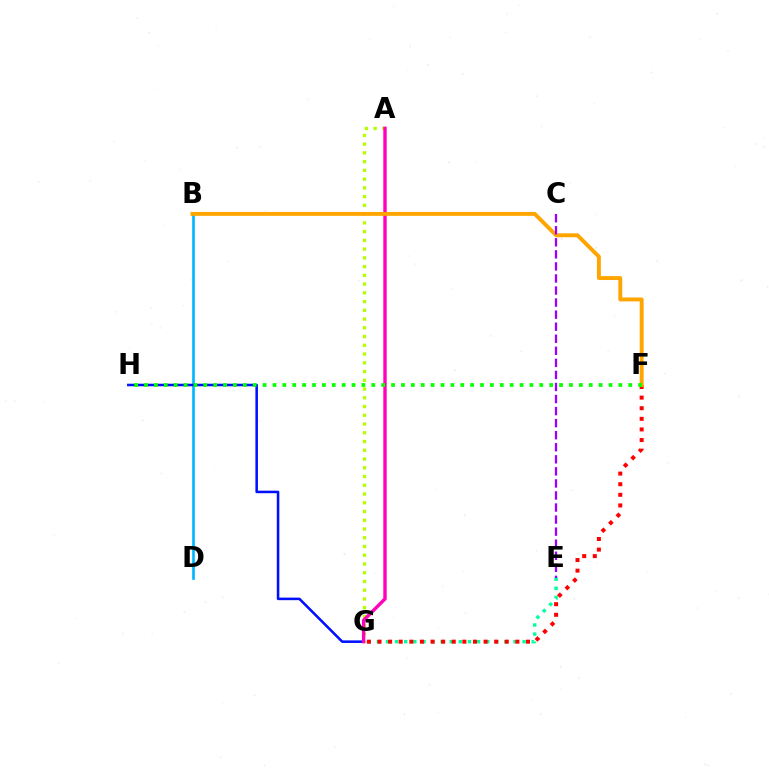{('A', 'G'): [{'color': '#b3ff00', 'line_style': 'dotted', 'thickness': 2.38}, {'color': '#ff00bd', 'line_style': 'solid', 'thickness': 2.43}], ('E', 'G'): [{'color': '#00ff9d', 'line_style': 'dotted', 'thickness': 2.47}], ('F', 'G'): [{'color': '#ff0000', 'line_style': 'dotted', 'thickness': 2.88}], ('B', 'D'): [{'color': '#00b5ff', 'line_style': 'solid', 'thickness': 1.91}], ('G', 'H'): [{'color': '#0010ff', 'line_style': 'solid', 'thickness': 1.84}], ('B', 'F'): [{'color': '#ffa500', 'line_style': 'solid', 'thickness': 2.82}], ('C', 'E'): [{'color': '#9b00ff', 'line_style': 'dashed', 'thickness': 1.64}], ('F', 'H'): [{'color': '#08ff00', 'line_style': 'dotted', 'thickness': 2.69}]}